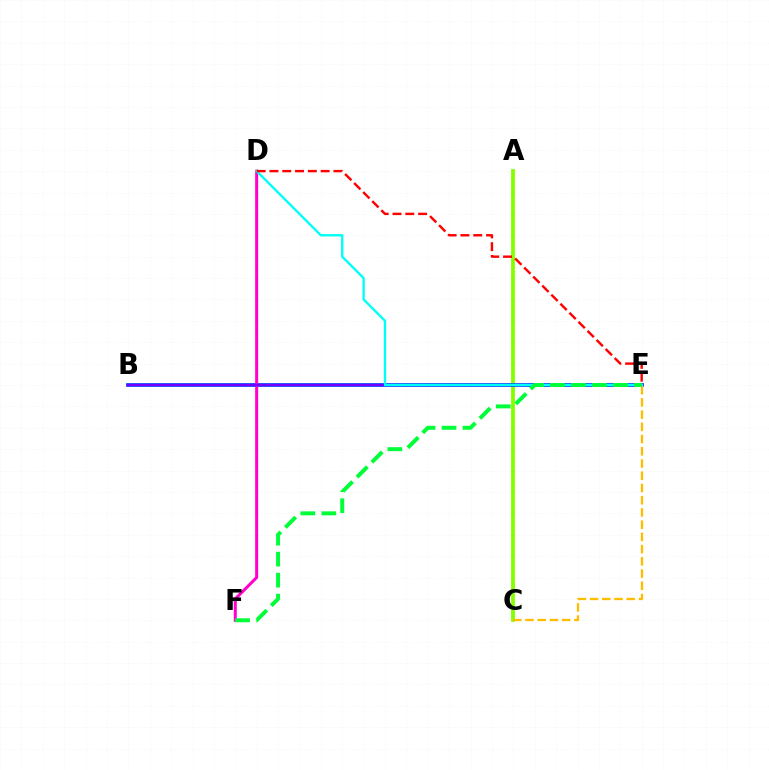{('A', 'C'): [{'color': '#84ff00', 'line_style': 'solid', 'thickness': 2.75}], ('B', 'E'): [{'color': '#004bff', 'line_style': 'solid', 'thickness': 2.69}, {'color': '#7200ff', 'line_style': 'solid', 'thickness': 1.69}], ('D', 'F'): [{'color': '#ff00cf', 'line_style': 'solid', 'thickness': 2.17}], ('D', 'E'): [{'color': '#00fff6', 'line_style': 'solid', 'thickness': 1.7}, {'color': '#ff0000', 'line_style': 'dashed', 'thickness': 1.74}], ('C', 'E'): [{'color': '#ffbd00', 'line_style': 'dashed', 'thickness': 1.66}], ('E', 'F'): [{'color': '#00ff39', 'line_style': 'dashed', 'thickness': 2.86}]}